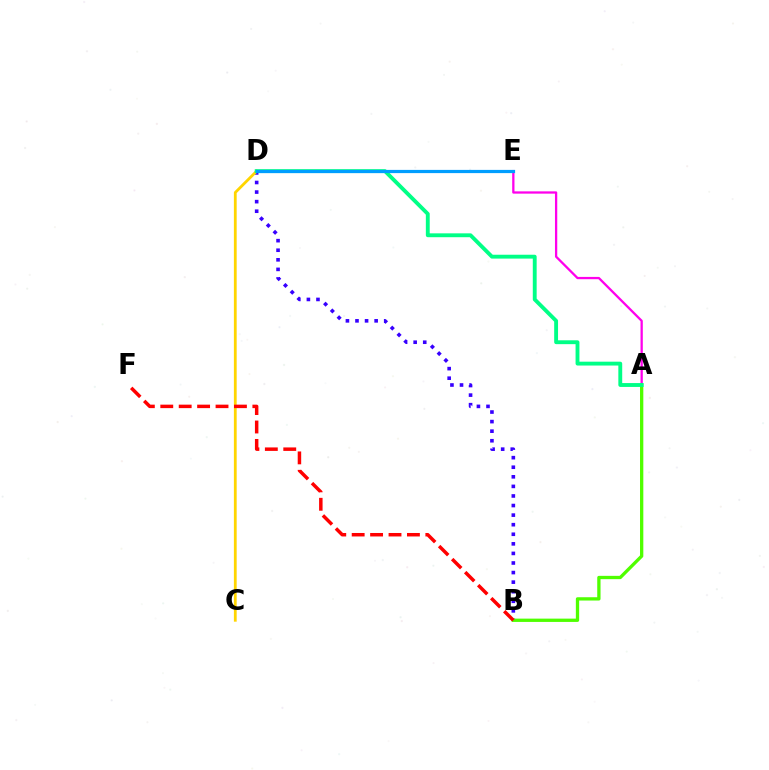{('B', 'D'): [{'color': '#3700ff', 'line_style': 'dotted', 'thickness': 2.6}], ('A', 'E'): [{'color': '#ff00ed', 'line_style': 'solid', 'thickness': 1.64}], ('C', 'D'): [{'color': '#ffd500', 'line_style': 'solid', 'thickness': 2.01}], ('A', 'B'): [{'color': '#4fff00', 'line_style': 'solid', 'thickness': 2.38}], ('A', 'D'): [{'color': '#00ff86', 'line_style': 'solid', 'thickness': 2.78}], ('B', 'F'): [{'color': '#ff0000', 'line_style': 'dashed', 'thickness': 2.5}], ('D', 'E'): [{'color': '#009eff', 'line_style': 'solid', 'thickness': 2.31}]}